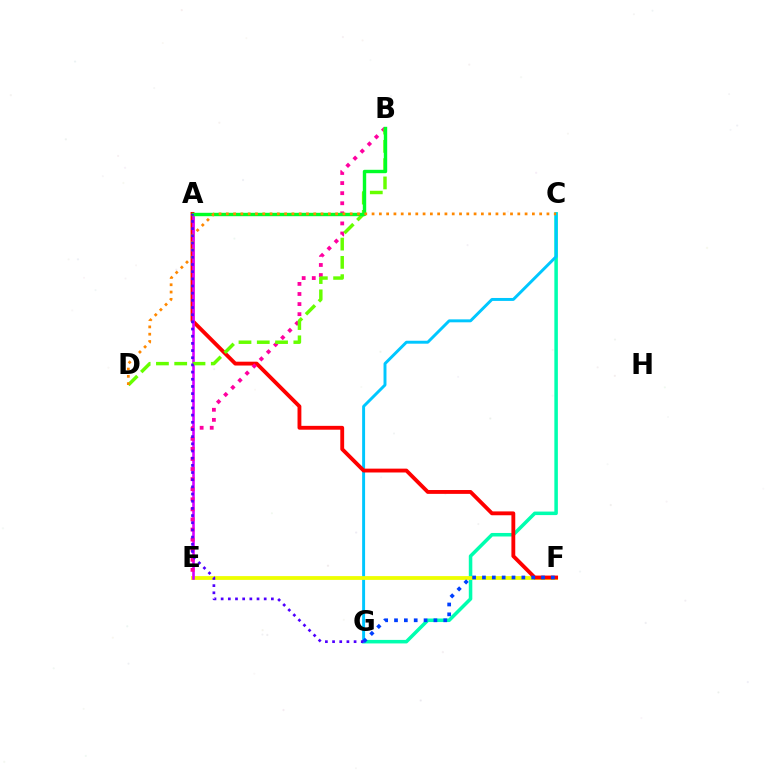{('C', 'G'): [{'color': '#00ffaf', 'line_style': 'solid', 'thickness': 2.54}, {'color': '#00c7ff', 'line_style': 'solid', 'thickness': 2.12}], ('E', 'F'): [{'color': '#eeff00', 'line_style': 'solid', 'thickness': 2.74}], ('A', 'F'): [{'color': '#ff0000', 'line_style': 'solid', 'thickness': 2.77}], ('F', 'G'): [{'color': '#003fff', 'line_style': 'dotted', 'thickness': 2.68}], ('A', 'E'): [{'color': '#d600ff', 'line_style': 'solid', 'thickness': 1.88}], ('B', 'E'): [{'color': '#ff00a0', 'line_style': 'dotted', 'thickness': 2.74}], ('B', 'D'): [{'color': '#66ff00', 'line_style': 'dashed', 'thickness': 2.48}], ('A', 'B'): [{'color': '#00ff27', 'line_style': 'solid', 'thickness': 2.45}], ('C', 'D'): [{'color': '#ff8800', 'line_style': 'dotted', 'thickness': 1.98}], ('A', 'G'): [{'color': '#4f00ff', 'line_style': 'dotted', 'thickness': 1.95}]}